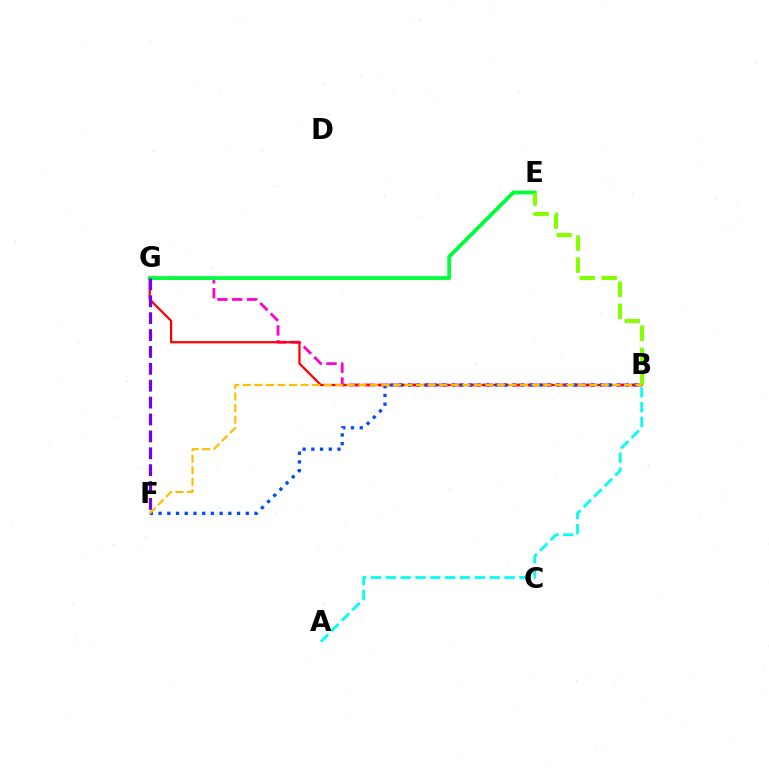{('B', 'G'): [{'color': '#ff00cf', 'line_style': 'dashed', 'thickness': 2.01}, {'color': '#ff0000', 'line_style': 'solid', 'thickness': 1.61}], ('E', 'G'): [{'color': '#00ff39', 'line_style': 'solid', 'thickness': 2.73}], ('A', 'B'): [{'color': '#00fff6', 'line_style': 'dashed', 'thickness': 2.02}], ('B', 'F'): [{'color': '#004bff', 'line_style': 'dotted', 'thickness': 2.37}, {'color': '#ffbd00', 'line_style': 'dashed', 'thickness': 1.57}], ('F', 'G'): [{'color': '#7200ff', 'line_style': 'dashed', 'thickness': 2.29}], ('B', 'E'): [{'color': '#84ff00', 'line_style': 'dashed', 'thickness': 2.99}]}